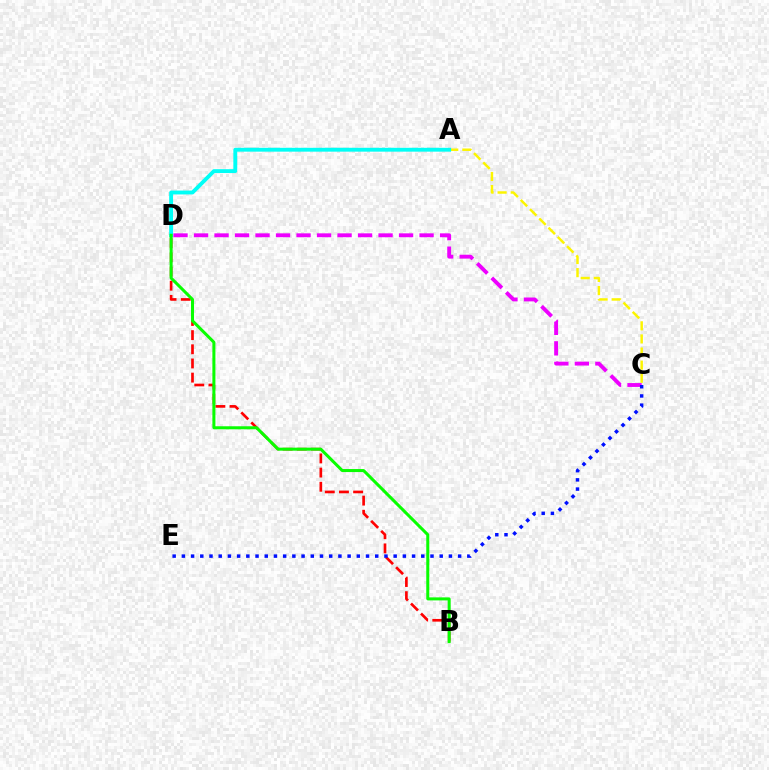{('B', 'D'): [{'color': '#ff0000', 'line_style': 'dashed', 'thickness': 1.92}, {'color': '#08ff00', 'line_style': 'solid', 'thickness': 2.18}], ('A', 'C'): [{'color': '#fcf500', 'line_style': 'dashed', 'thickness': 1.78}], ('C', 'D'): [{'color': '#ee00ff', 'line_style': 'dashed', 'thickness': 2.79}], ('A', 'D'): [{'color': '#00fff6', 'line_style': 'solid', 'thickness': 2.78}], ('C', 'E'): [{'color': '#0010ff', 'line_style': 'dotted', 'thickness': 2.5}]}